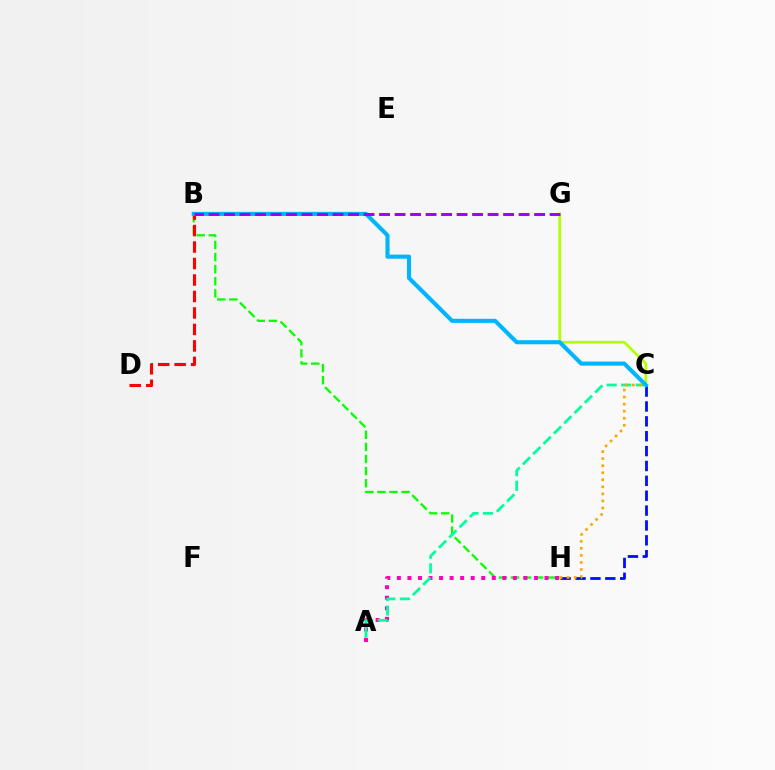{('B', 'H'): [{'color': '#08ff00', 'line_style': 'dashed', 'thickness': 1.64}], ('B', 'D'): [{'color': '#ff0000', 'line_style': 'dashed', 'thickness': 2.24}], ('A', 'H'): [{'color': '#ff00bd', 'line_style': 'dotted', 'thickness': 2.86}], ('C', 'G'): [{'color': '#b3ff00', 'line_style': 'solid', 'thickness': 1.95}], ('A', 'C'): [{'color': '#00ff9d', 'line_style': 'dashed', 'thickness': 1.98}], ('C', 'H'): [{'color': '#0010ff', 'line_style': 'dashed', 'thickness': 2.02}, {'color': '#ffa500', 'line_style': 'dotted', 'thickness': 1.92}], ('B', 'C'): [{'color': '#00b5ff', 'line_style': 'solid', 'thickness': 2.94}], ('B', 'G'): [{'color': '#9b00ff', 'line_style': 'dashed', 'thickness': 2.11}]}